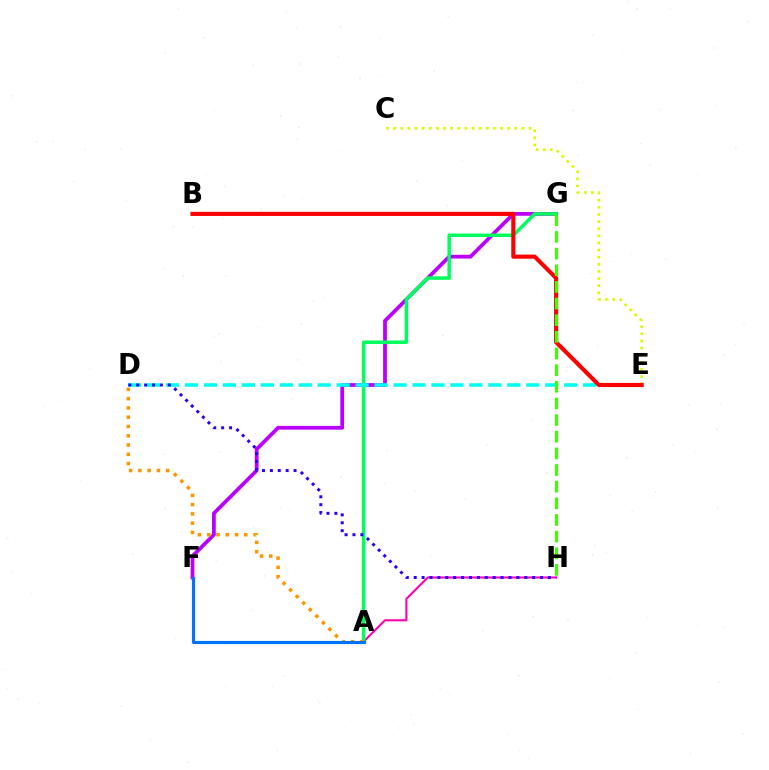{('A', 'H'): [{'color': '#ff00ac', 'line_style': 'solid', 'thickness': 1.5}], ('F', 'G'): [{'color': '#b900ff', 'line_style': 'solid', 'thickness': 2.7}], ('A', 'G'): [{'color': '#00ff5c', 'line_style': 'solid', 'thickness': 2.51}], ('C', 'E'): [{'color': '#d1ff00', 'line_style': 'dotted', 'thickness': 1.94}], ('D', 'E'): [{'color': '#00fff6', 'line_style': 'dashed', 'thickness': 2.58}], ('A', 'D'): [{'color': '#ff9400', 'line_style': 'dotted', 'thickness': 2.52}], ('B', 'E'): [{'color': '#ff0000', 'line_style': 'solid', 'thickness': 2.97}], ('G', 'H'): [{'color': '#3dff00', 'line_style': 'dashed', 'thickness': 2.26}], ('A', 'F'): [{'color': '#0074ff', 'line_style': 'solid', 'thickness': 2.27}], ('D', 'H'): [{'color': '#2500ff', 'line_style': 'dotted', 'thickness': 2.15}]}